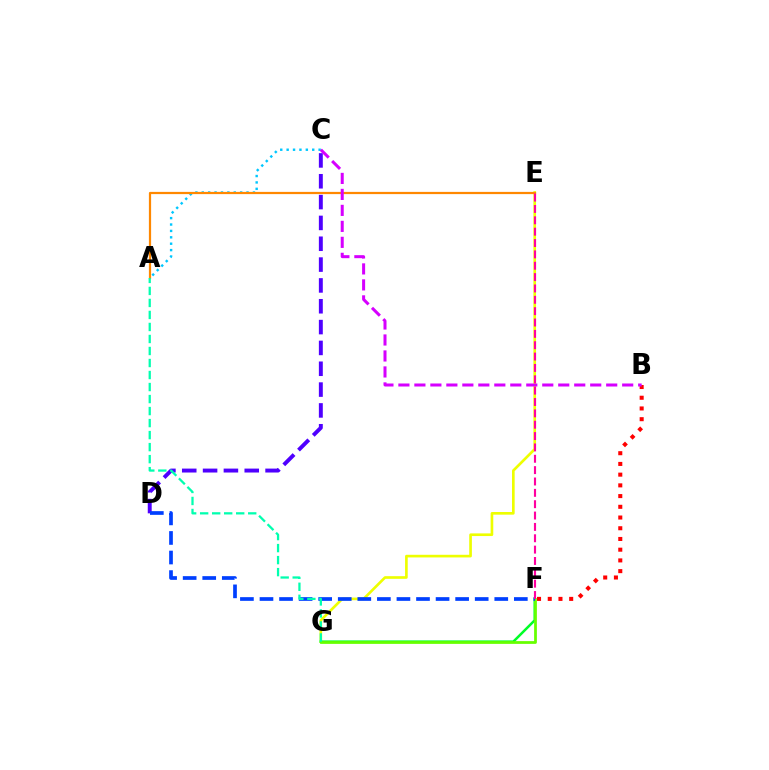{('A', 'C'): [{'color': '#00c7ff', 'line_style': 'dotted', 'thickness': 1.74}], ('C', 'D'): [{'color': '#4f00ff', 'line_style': 'dashed', 'thickness': 2.83}], ('E', 'G'): [{'color': '#eeff00', 'line_style': 'solid', 'thickness': 1.91}], ('F', 'G'): [{'color': '#00ff27', 'line_style': 'solid', 'thickness': 1.81}, {'color': '#66ff00', 'line_style': 'solid', 'thickness': 1.98}], ('A', 'E'): [{'color': '#ff8800', 'line_style': 'solid', 'thickness': 1.6}], ('D', 'F'): [{'color': '#003fff', 'line_style': 'dashed', 'thickness': 2.66}], ('B', 'F'): [{'color': '#ff0000', 'line_style': 'dotted', 'thickness': 2.91}], ('A', 'G'): [{'color': '#00ffaf', 'line_style': 'dashed', 'thickness': 1.63}], ('B', 'C'): [{'color': '#d600ff', 'line_style': 'dashed', 'thickness': 2.17}], ('E', 'F'): [{'color': '#ff00a0', 'line_style': 'dashed', 'thickness': 1.54}]}